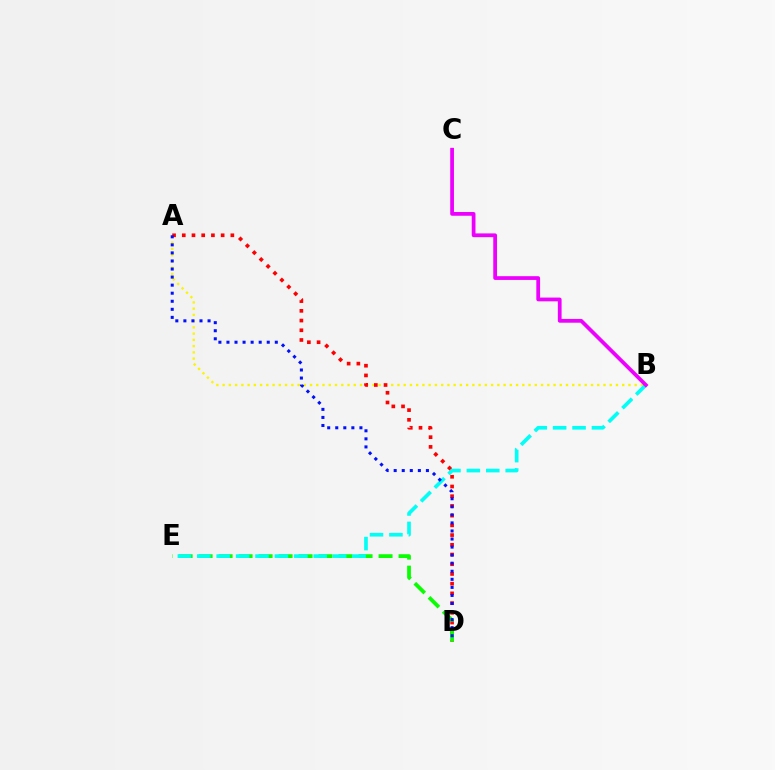{('A', 'B'): [{'color': '#fcf500', 'line_style': 'dotted', 'thickness': 1.7}], ('A', 'D'): [{'color': '#ff0000', 'line_style': 'dotted', 'thickness': 2.64}, {'color': '#0010ff', 'line_style': 'dotted', 'thickness': 2.19}], ('D', 'E'): [{'color': '#08ff00', 'line_style': 'dashed', 'thickness': 2.72}], ('B', 'E'): [{'color': '#00fff6', 'line_style': 'dashed', 'thickness': 2.64}], ('B', 'C'): [{'color': '#ee00ff', 'line_style': 'solid', 'thickness': 2.7}]}